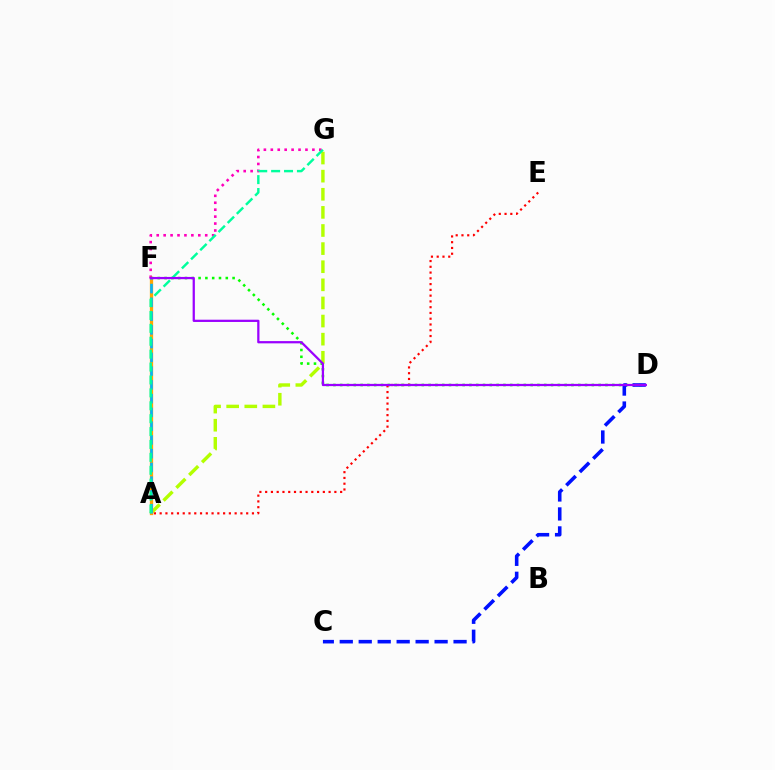{('F', 'G'): [{'color': '#ff00bd', 'line_style': 'dotted', 'thickness': 1.88}], ('D', 'F'): [{'color': '#08ff00', 'line_style': 'dotted', 'thickness': 1.85}, {'color': '#9b00ff', 'line_style': 'solid', 'thickness': 1.62}], ('A', 'E'): [{'color': '#ff0000', 'line_style': 'dotted', 'thickness': 1.57}], ('A', 'G'): [{'color': '#b3ff00', 'line_style': 'dashed', 'thickness': 2.46}, {'color': '#00ff9d', 'line_style': 'dashed', 'thickness': 1.75}], ('C', 'D'): [{'color': '#0010ff', 'line_style': 'dashed', 'thickness': 2.58}], ('A', 'F'): [{'color': '#ffa500', 'line_style': 'solid', 'thickness': 2.36}, {'color': '#00b5ff', 'line_style': 'dashed', 'thickness': 1.87}]}